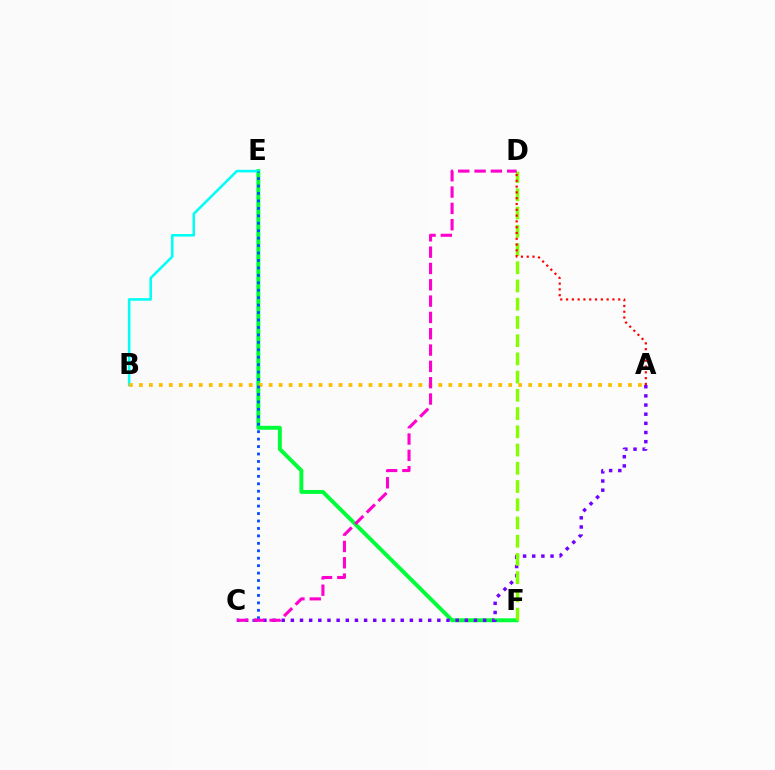{('E', 'F'): [{'color': '#00ff39', 'line_style': 'solid', 'thickness': 2.83}], ('B', 'E'): [{'color': '#00fff6', 'line_style': 'solid', 'thickness': 1.84}], ('A', 'C'): [{'color': '#7200ff', 'line_style': 'dotted', 'thickness': 2.49}], ('D', 'F'): [{'color': '#84ff00', 'line_style': 'dashed', 'thickness': 2.48}], ('A', 'B'): [{'color': '#ffbd00', 'line_style': 'dotted', 'thickness': 2.71}], ('C', 'E'): [{'color': '#004bff', 'line_style': 'dotted', 'thickness': 2.02}], ('A', 'D'): [{'color': '#ff0000', 'line_style': 'dotted', 'thickness': 1.57}], ('C', 'D'): [{'color': '#ff00cf', 'line_style': 'dashed', 'thickness': 2.22}]}